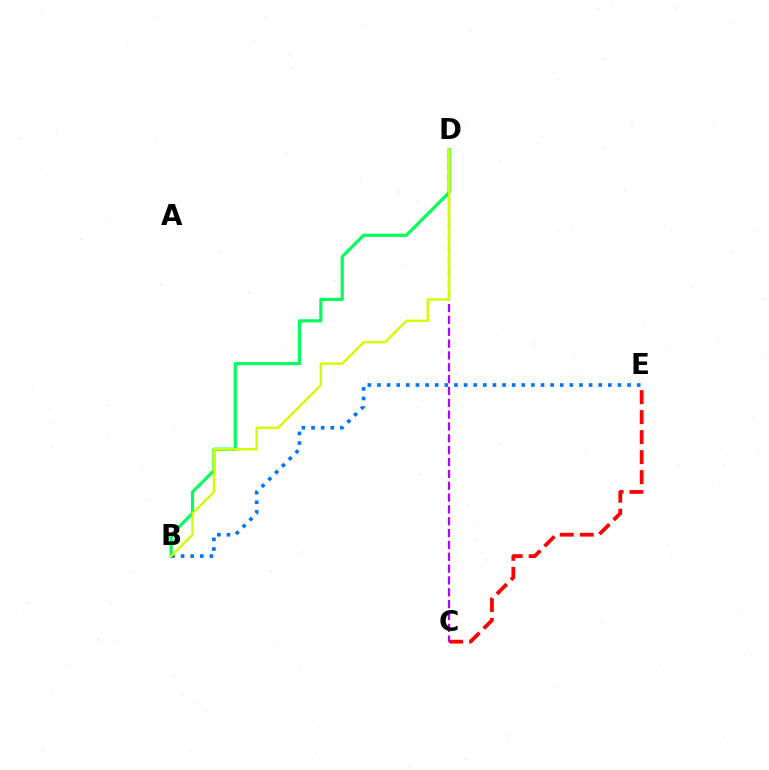{('C', 'D'): [{'color': '#b900ff', 'line_style': 'dashed', 'thickness': 1.61}], ('B', 'D'): [{'color': '#00ff5c', 'line_style': 'solid', 'thickness': 2.28}, {'color': '#d1ff00', 'line_style': 'solid', 'thickness': 1.73}], ('C', 'E'): [{'color': '#ff0000', 'line_style': 'dashed', 'thickness': 2.72}], ('B', 'E'): [{'color': '#0074ff', 'line_style': 'dotted', 'thickness': 2.61}]}